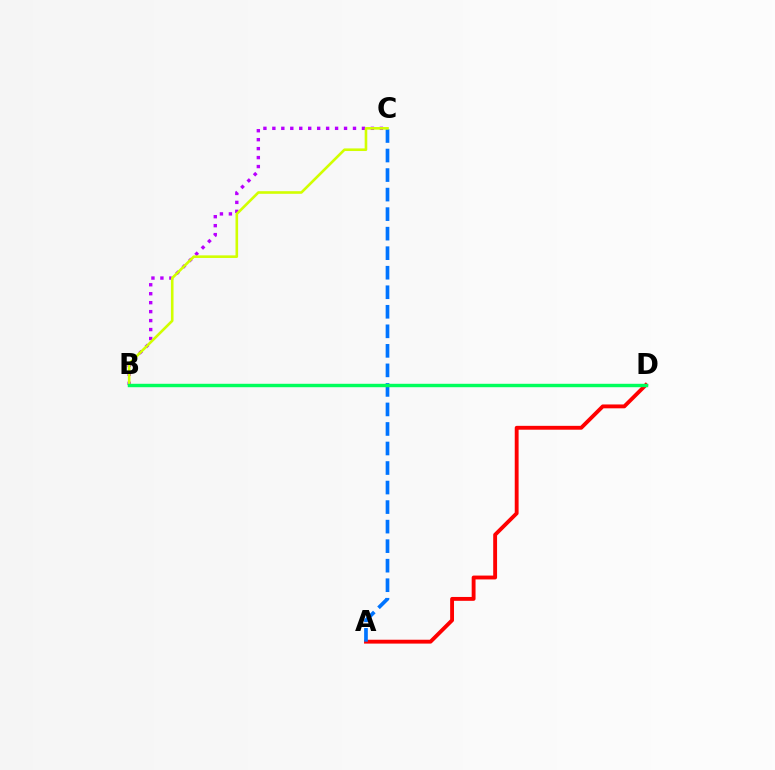{('A', 'D'): [{'color': '#ff0000', 'line_style': 'solid', 'thickness': 2.78}], ('A', 'C'): [{'color': '#0074ff', 'line_style': 'dashed', 'thickness': 2.65}], ('B', 'C'): [{'color': '#b900ff', 'line_style': 'dotted', 'thickness': 2.43}, {'color': '#d1ff00', 'line_style': 'solid', 'thickness': 1.88}], ('B', 'D'): [{'color': '#00ff5c', 'line_style': 'solid', 'thickness': 2.46}]}